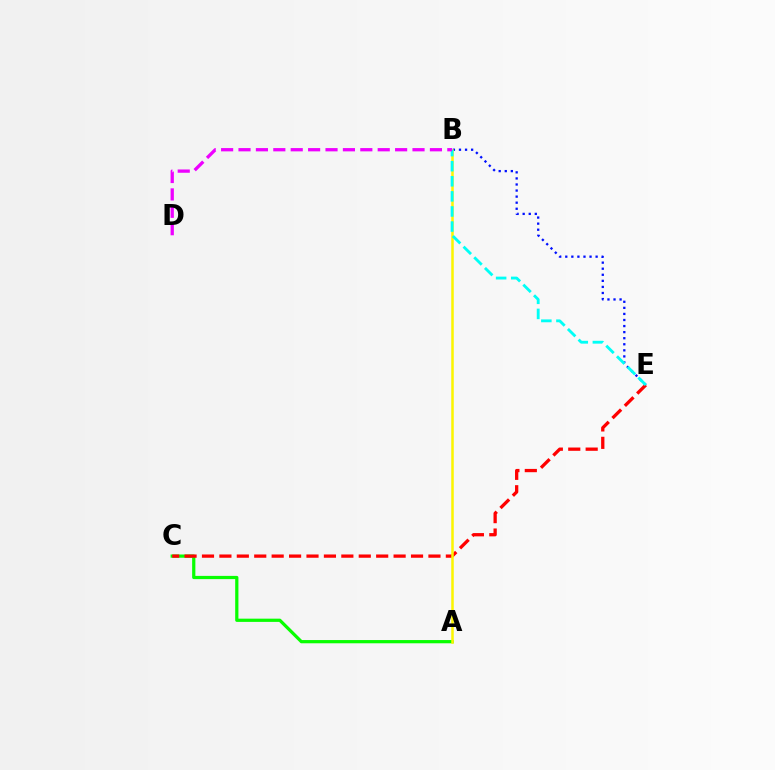{('B', 'E'): [{'color': '#0010ff', 'line_style': 'dotted', 'thickness': 1.65}, {'color': '#00fff6', 'line_style': 'dashed', 'thickness': 2.05}], ('A', 'C'): [{'color': '#08ff00', 'line_style': 'solid', 'thickness': 2.32}], ('C', 'E'): [{'color': '#ff0000', 'line_style': 'dashed', 'thickness': 2.37}], ('A', 'B'): [{'color': '#fcf500', 'line_style': 'solid', 'thickness': 1.81}], ('B', 'D'): [{'color': '#ee00ff', 'line_style': 'dashed', 'thickness': 2.36}]}